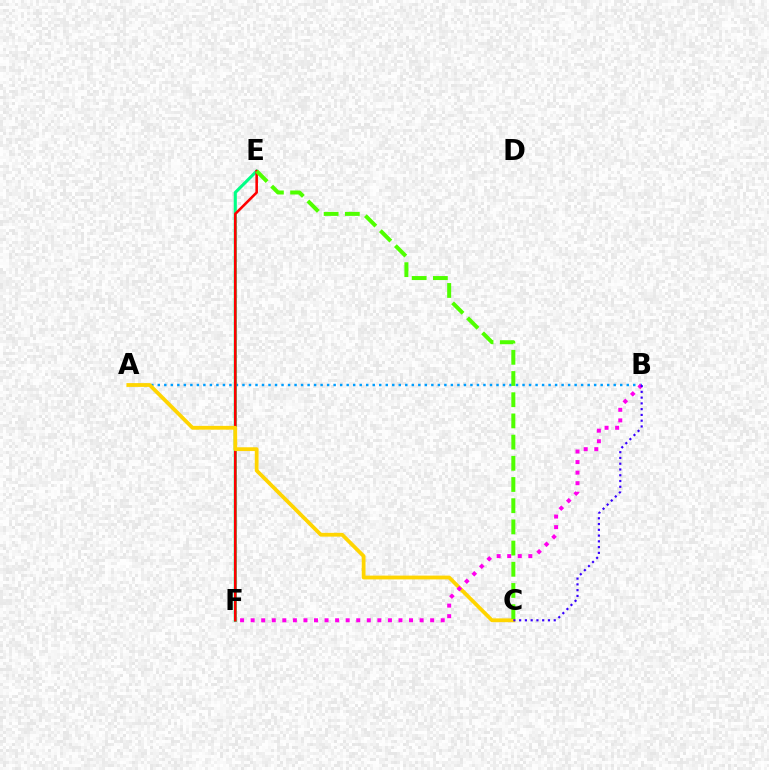{('A', 'B'): [{'color': '#009eff', 'line_style': 'dotted', 'thickness': 1.77}], ('E', 'F'): [{'color': '#00ff86', 'line_style': 'solid', 'thickness': 2.23}, {'color': '#ff0000', 'line_style': 'solid', 'thickness': 1.85}], ('A', 'C'): [{'color': '#ffd500', 'line_style': 'solid', 'thickness': 2.73}], ('B', 'F'): [{'color': '#ff00ed', 'line_style': 'dotted', 'thickness': 2.87}], ('B', 'C'): [{'color': '#3700ff', 'line_style': 'dotted', 'thickness': 1.57}], ('C', 'E'): [{'color': '#4fff00', 'line_style': 'dashed', 'thickness': 2.88}]}